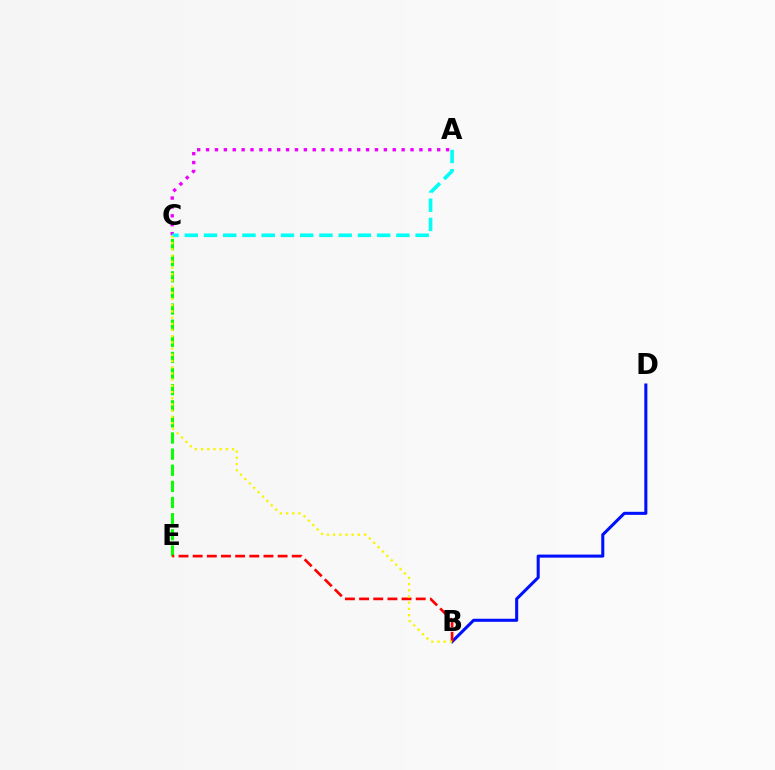{('C', 'E'): [{'color': '#08ff00', 'line_style': 'dashed', 'thickness': 2.19}], ('A', 'C'): [{'color': '#ee00ff', 'line_style': 'dotted', 'thickness': 2.42}, {'color': '#00fff6', 'line_style': 'dashed', 'thickness': 2.61}], ('B', 'D'): [{'color': '#0010ff', 'line_style': 'solid', 'thickness': 2.2}], ('B', 'E'): [{'color': '#ff0000', 'line_style': 'dashed', 'thickness': 1.92}], ('B', 'C'): [{'color': '#fcf500', 'line_style': 'dotted', 'thickness': 1.69}]}